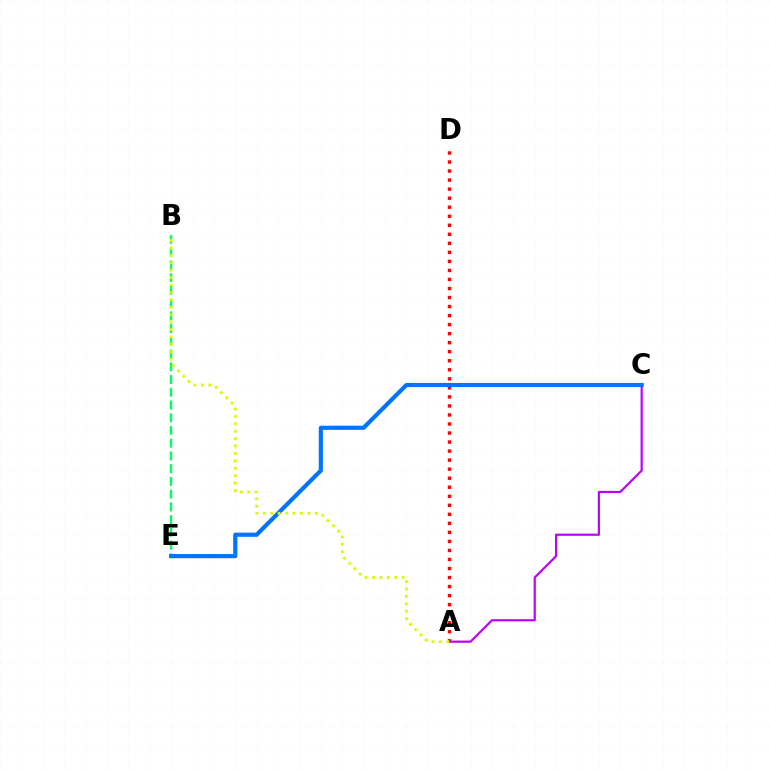{('A', 'D'): [{'color': '#ff0000', 'line_style': 'dotted', 'thickness': 2.45}], ('B', 'E'): [{'color': '#00ff5c', 'line_style': 'dashed', 'thickness': 1.73}], ('A', 'C'): [{'color': '#b900ff', 'line_style': 'solid', 'thickness': 1.56}], ('C', 'E'): [{'color': '#0074ff', 'line_style': 'solid', 'thickness': 3.0}], ('A', 'B'): [{'color': '#d1ff00', 'line_style': 'dotted', 'thickness': 2.01}]}